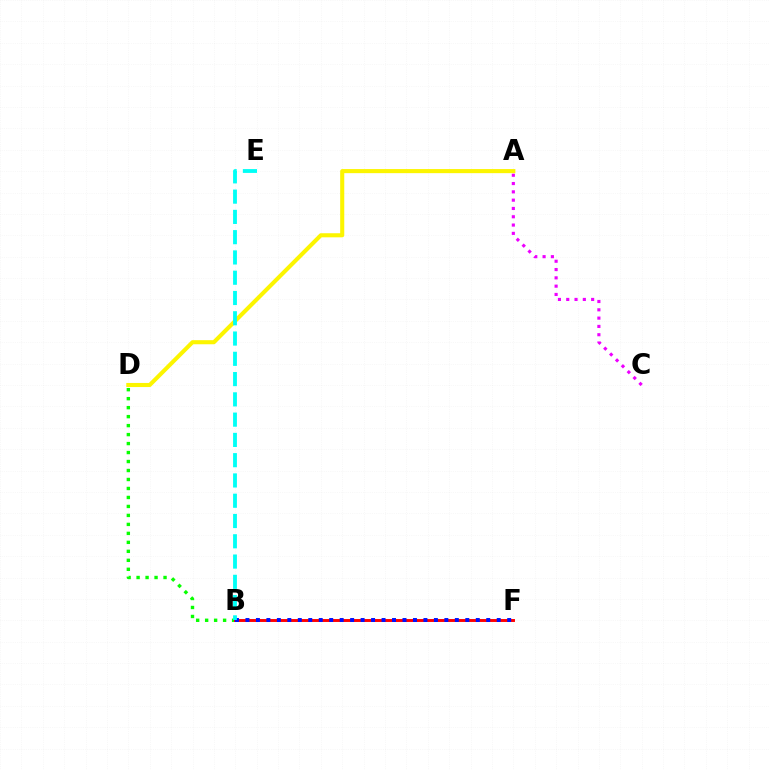{('A', 'C'): [{'color': '#ee00ff', 'line_style': 'dotted', 'thickness': 2.26}], ('B', 'D'): [{'color': '#08ff00', 'line_style': 'dotted', 'thickness': 2.44}], ('B', 'F'): [{'color': '#ff0000', 'line_style': 'solid', 'thickness': 2.1}, {'color': '#0010ff', 'line_style': 'dotted', 'thickness': 2.84}], ('A', 'D'): [{'color': '#fcf500', 'line_style': 'solid', 'thickness': 2.94}], ('B', 'E'): [{'color': '#00fff6', 'line_style': 'dashed', 'thickness': 2.75}]}